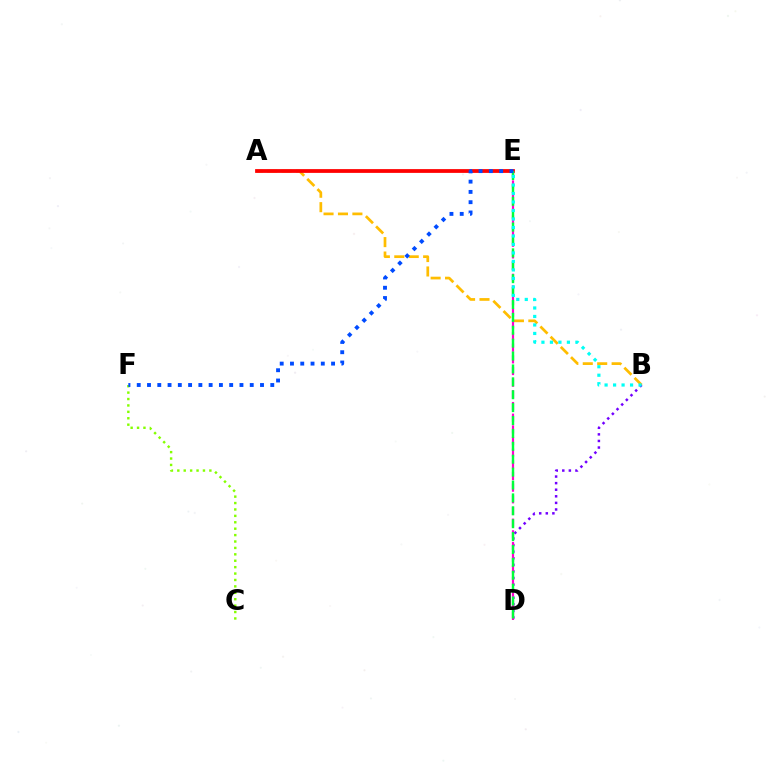{('A', 'B'): [{'color': '#ffbd00', 'line_style': 'dashed', 'thickness': 1.96}], ('B', 'D'): [{'color': '#7200ff', 'line_style': 'dotted', 'thickness': 1.79}], ('A', 'E'): [{'color': '#ff0000', 'line_style': 'solid', 'thickness': 2.71}], ('D', 'E'): [{'color': '#ff00cf', 'line_style': 'dashed', 'thickness': 1.58}, {'color': '#00ff39', 'line_style': 'dashed', 'thickness': 1.75}], ('C', 'F'): [{'color': '#84ff00', 'line_style': 'dotted', 'thickness': 1.74}], ('E', 'F'): [{'color': '#004bff', 'line_style': 'dotted', 'thickness': 2.79}], ('B', 'E'): [{'color': '#00fff6', 'line_style': 'dotted', 'thickness': 2.31}]}